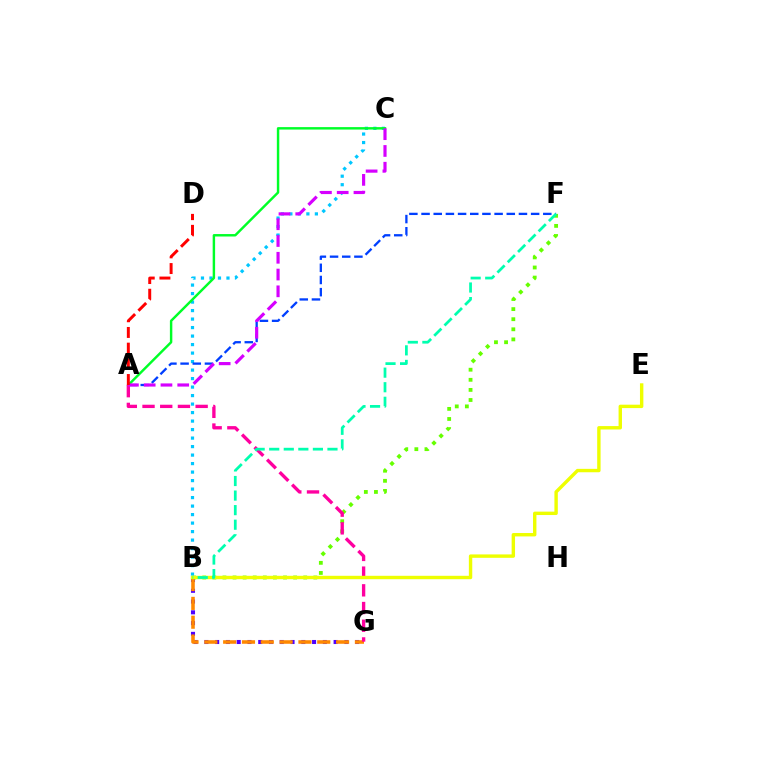{('B', 'C'): [{'color': '#00c7ff', 'line_style': 'dotted', 'thickness': 2.31}], ('B', 'F'): [{'color': '#66ff00', 'line_style': 'dotted', 'thickness': 2.74}, {'color': '#00ffaf', 'line_style': 'dashed', 'thickness': 1.98}], ('A', 'F'): [{'color': '#003fff', 'line_style': 'dashed', 'thickness': 1.65}], ('B', 'G'): [{'color': '#4f00ff', 'line_style': 'dotted', 'thickness': 2.93}, {'color': '#ff8800', 'line_style': 'dashed', 'thickness': 2.56}], ('A', 'C'): [{'color': '#00ff27', 'line_style': 'solid', 'thickness': 1.76}, {'color': '#d600ff', 'line_style': 'dashed', 'thickness': 2.28}], ('A', 'G'): [{'color': '#ff00a0', 'line_style': 'dashed', 'thickness': 2.41}], ('B', 'E'): [{'color': '#eeff00', 'line_style': 'solid', 'thickness': 2.45}], ('A', 'D'): [{'color': '#ff0000', 'line_style': 'dashed', 'thickness': 2.13}]}